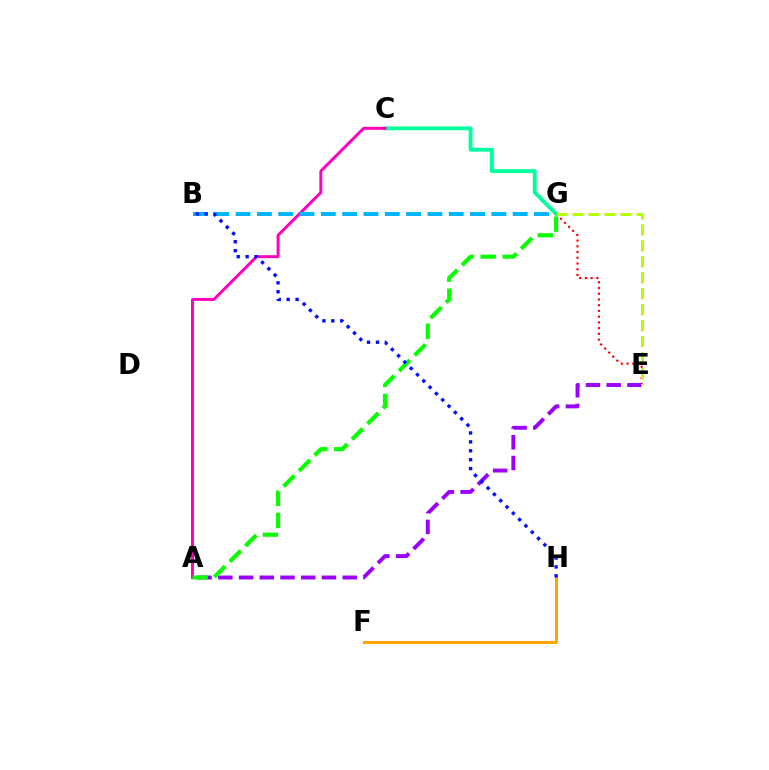{('E', 'G'): [{'color': '#ff0000', 'line_style': 'dotted', 'thickness': 1.56}, {'color': '#b3ff00', 'line_style': 'dashed', 'thickness': 2.17}], ('C', 'G'): [{'color': '#00ff9d', 'line_style': 'solid', 'thickness': 2.78}], ('A', 'C'): [{'color': '#ff00bd', 'line_style': 'solid', 'thickness': 2.13}], ('B', 'G'): [{'color': '#00b5ff', 'line_style': 'dashed', 'thickness': 2.9}], ('A', 'E'): [{'color': '#9b00ff', 'line_style': 'dashed', 'thickness': 2.82}], ('F', 'H'): [{'color': '#ffa500', 'line_style': 'solid', 'thickness': 2.18}], ('A', 'G'): [{'color': '#08ff00', 'line_style': 'dashed', 'thickness': 2.99}], ('B', 'H'): [{'color': '#0010ff', 'line_style': 'dotted', 'thickness': 2.42}]}